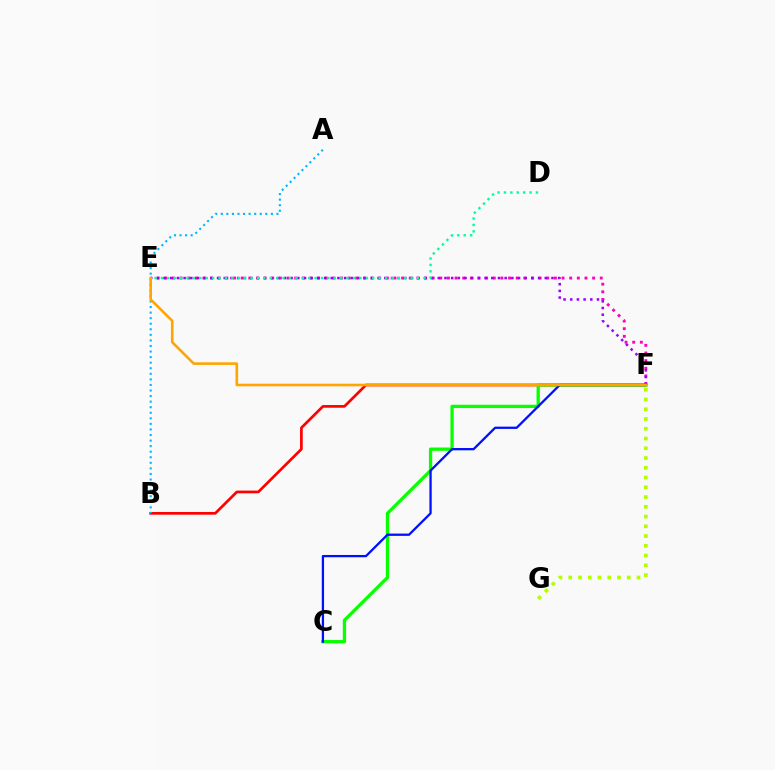{('B', 'F'): [{'color': '#ff0000', 'line_style': 'solid', 'thickness': 1.94}], ('C', 'F'): [{'color': '#08ff00', 'line_style': 'solid', 'thickness': 2.37}, {'color': '#0010ff', 'line_style': 'solid', 'thickness': 1.65}], ('A', 'B'): [{'color': '#00b5ff', 'line_style': 'dotted', 'thickness': 1.51}], ('E', 'F'): [{'color': '#ff00bd', 'line_style': 'dotted', 'thickness': 2.08}, {'color': '#9b00ff', 'line_style': 'dotted', 'thickness': 1.82}, {'color': '#ffa500', 'line_style': 'solid', 'thickness': 1.88}], ('F', 'G'): [{'color': '#b3ff00', 'line_style': 'dotted', 'thickness': 2.65}], ('D', 'E'): [{'color': '#00ff9d', 'line_style': 'dotted', 'thickness': 1.74}]}